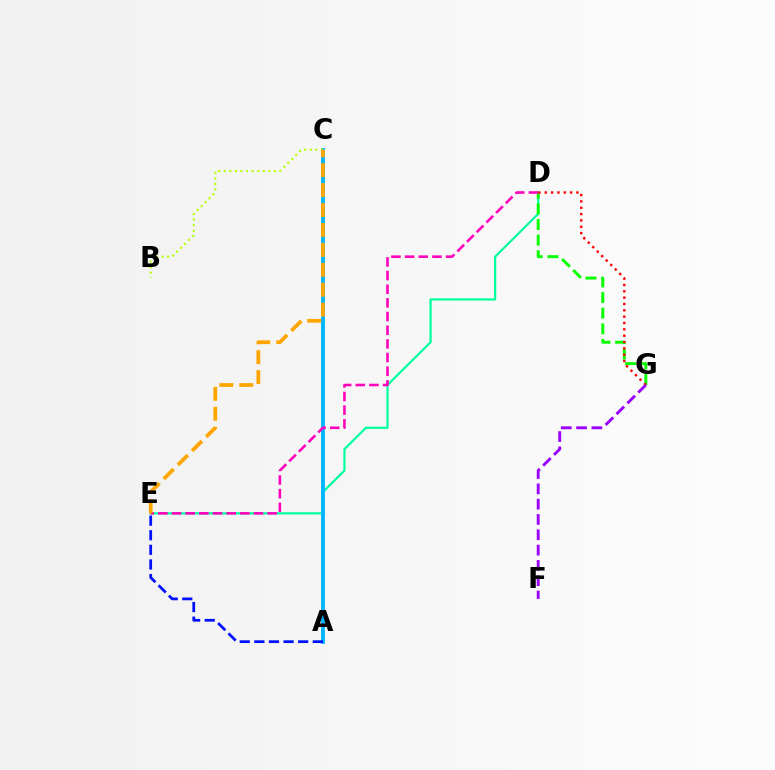{('D', 'E'): [{'color': '#00ff9d', 'line_style': 'solid', 'thickness': 1.58}, {'color': '#ff00bd', 'line_style': 'dashed', 'thickness': 1.86}], ('D', 'G'): [{'color': '#08ff00', 'line_style': 'dashed', 'thickness': 2.12}, {'color': '#ff0000', 'line_style': 'dotted', 'thickness': 1.72}], ('A', 'C'): [{'color': '#00b5ff', 'line_style': 'solid', 'thickness': 2.75}], ('A', 'E'): [{'color': '#0010ff', 'line_style': 'dashed', 'thickness': 1.99}], ('F', 'G'): [{'color': '#9b00ff', 'line_style': 'dashed', 'thickness': 2.08}], ('B', 'C'): [{'color': '#b3ff00', 'line_style': 'dotted', 'thickness': 1.51}], ('C', 'E'): [{'color': '#ffa500', 'line_style': 'dashed', 'thickness': 2.71}]}